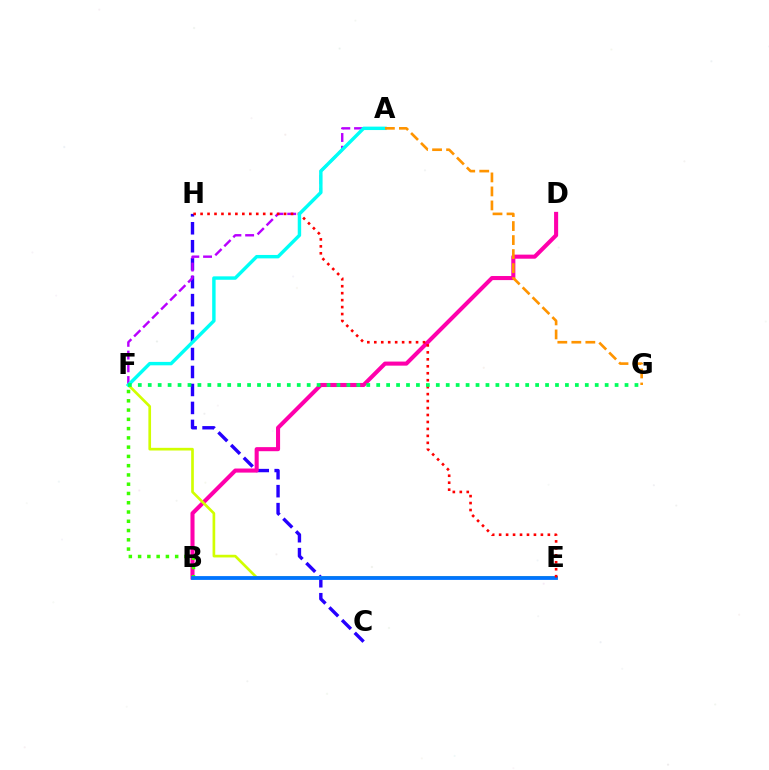{('C', 'H'): [{'color': '#2500ff', 'line_style': 'dashed', 'thickness': 2.44}], ('B', 'D'): [{'color': '#ff00ac', 'line_style': 'solid', 'thickness': 2.93}], ('E', 'F'): [{'color': '#d1ff00', 'line_style': 'solid', 'thickness': 1.92}], ('A', 'F'): [{'color': '#b900ff', 'line_style': 'dashed', 'thickness': 1.73}, {'color': '#00fff6', 'line_style': 'solid', 'thickness': 2.47}], ('B', 'F'): [{'color': '#3dff00', 'line_style': 'dotted', 'thickness': 2.52}], ('B', 'E'): [{'color': '#0074ff', 'line_style': 'solid', 'thickness': 2.74}], ('E', 'H'): [{'color': '#ff0000', 'line_style': 'dotted', 'thickness': 1.89}], ('A', 'G'): [{'color': '#ff9400', 'line_style': 'dashed', 'thickness': 1.9}], ('F', 'G'): [{'color': '#00ff5c', 'line_style': 'dotted', 'thickness': 2.7}]}